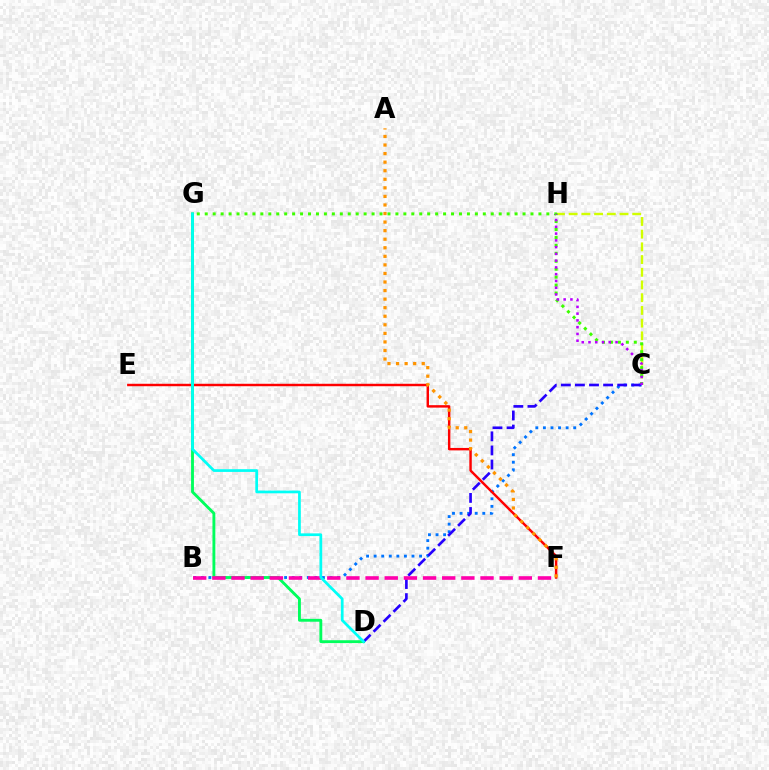{('C', 'H'): [{'color': '#d1ff00', 'line_style': 'dashed', 'thickness': 1.73}, {'color': '#b900ff', 'line_style': 'dotted', 'thickness': 1.84}], ('B', 'C'): [{'color': '#0074ff', 'line_style': 'dotted', 'thickness': 2.06}], ('E', 'F'): [{'color': '#ff0000', 'line_style': 'solid', 'thickness': 1.76}], ('D', 'G'): [{'color': '#00ff5c', 'line_style': 'solid', 'thickness': 2.06}, {'color': '#00fff6', 'line_style': 'solid', 'thickness': 1.96}], ('C', 'G'): [{'color': '#3dff00', 'line_style': 'dotted', 'thickness': 2.16}], ('C', 'D'): [{'color': '#2500ff', 'line_style': 'dashed', 'thickness': 1.91}], ('A', 'F'): [{'color': '#ff9400', 'line_style': 'dotted', 'thickness': 2.33}], ('B', 'F'): [{'color': '#ff00ac', 'line_style': 'dashed', 'thickness': 2.6}]}